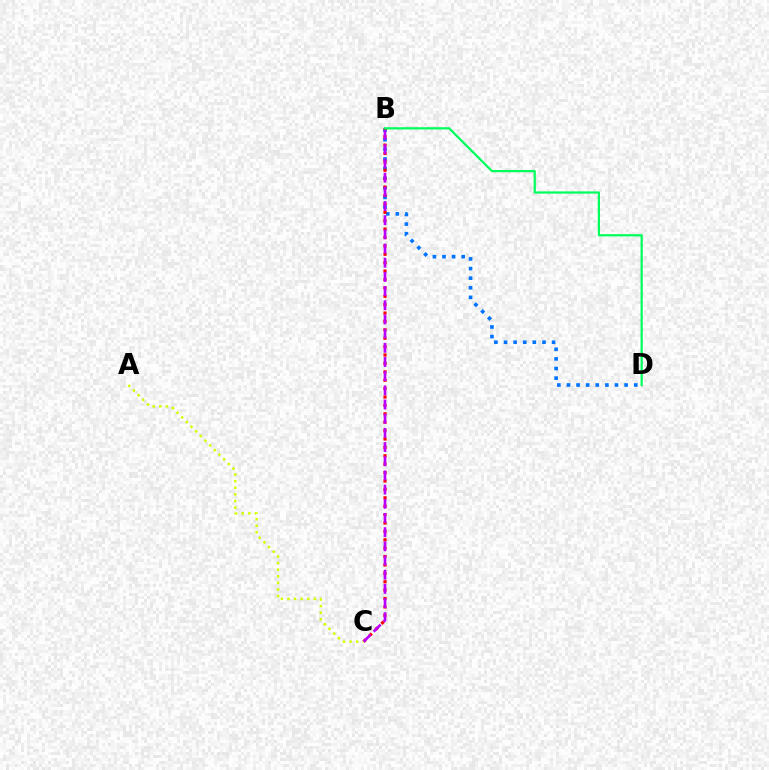{('B', 'D'): [{'color': '#0074ff', 'line_style': 'dotted', 'thickness': 2.61}, {'color': '#00ff5c', 'line_style': 'solid', 'thickness': 1.6}], ('B', 'C'): [{'color': '#ff0000', 'line_style': 'dotted', 'thickness': 2.28}, {'color': '#b900ff', 'line_style': 'dashed', 'thickness': 1.93}], ('A', 'C'): [{'color': '#d1ff00', 'line_style': 'dotted', 'thickness': 1.79}]}